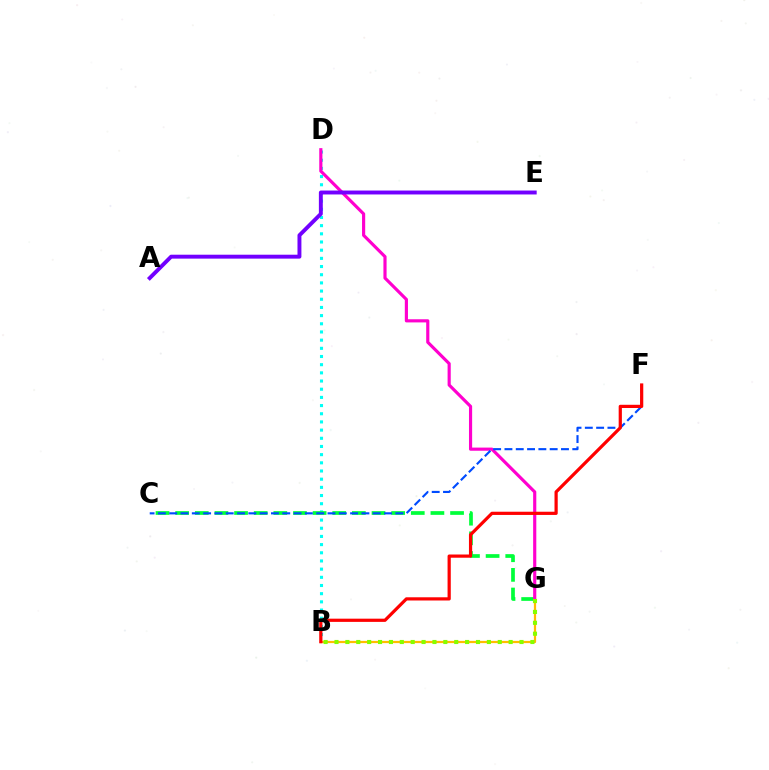{('B', 'D'): [{'color': '#00fff6', 'line_style': 'dotted', 'thickness': 2.22}], ('B', 'G'): [{'color': '#ffbd00', 'line_style': 'solid', 'thickness': 1.61}, {'color': '#84ff00', 'line_style': 'dotted', 'thickness': 2.96}], ('C', 'G'): [{'color': '#00ff39', 'line_style': 'dashed', 'thickness': 2.67}], ('D', 'G'): [{'color': '#ff00cf', 'line_style': 'solid', 'thickness': 2.27}], ('C', 'F'): [{'color': '#004bff', 'line_style': 'dashed', 'thickness': 1.54}], ('B', 'F'): [{'color': '#ff0000', 'line_style': 'solid', 'thickness': 2.31}], ('A', 'E'): [{'color': '#7200ff', 'line_style': 'solid', 'thickness': 2.82}]}